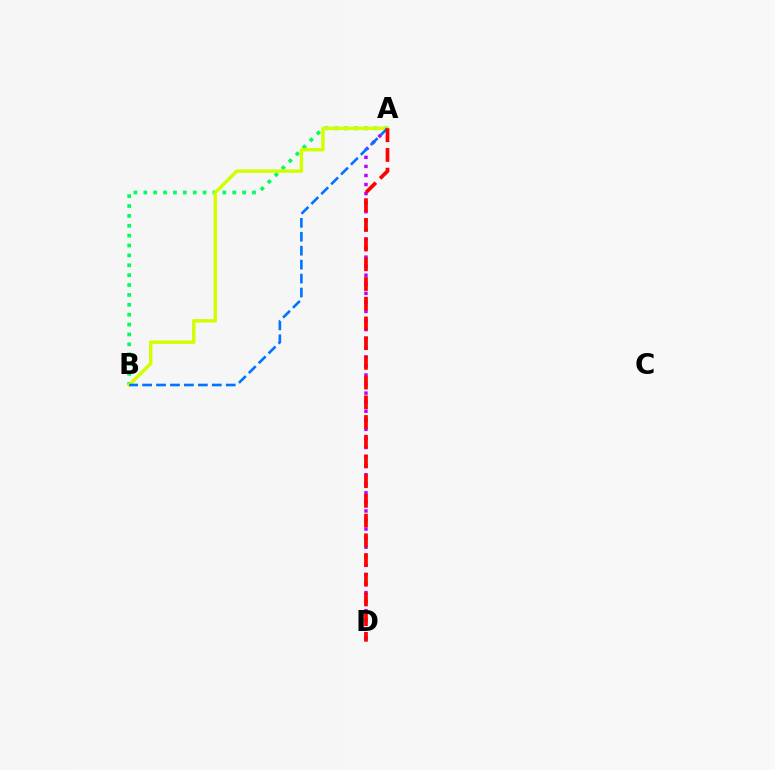{('A', 'B'): [{'color': '#00ff5c', 'line_style': 'dotted', 'thickness': 2.68}, {'color': '#d1ff00', 'line_style': 'solid', 'thickness': 2.47}, {'color': '#0074ff', 'line_style': 'dashed', 'thickness': 1.89}], ('A', 'D'): [{'color': '#b900ff', 'line_style': 'dotted', 'thickness': 2.46}, {'color': '#ff0000', 'line_style': 'dashed', 'thickness': 2.68}]}